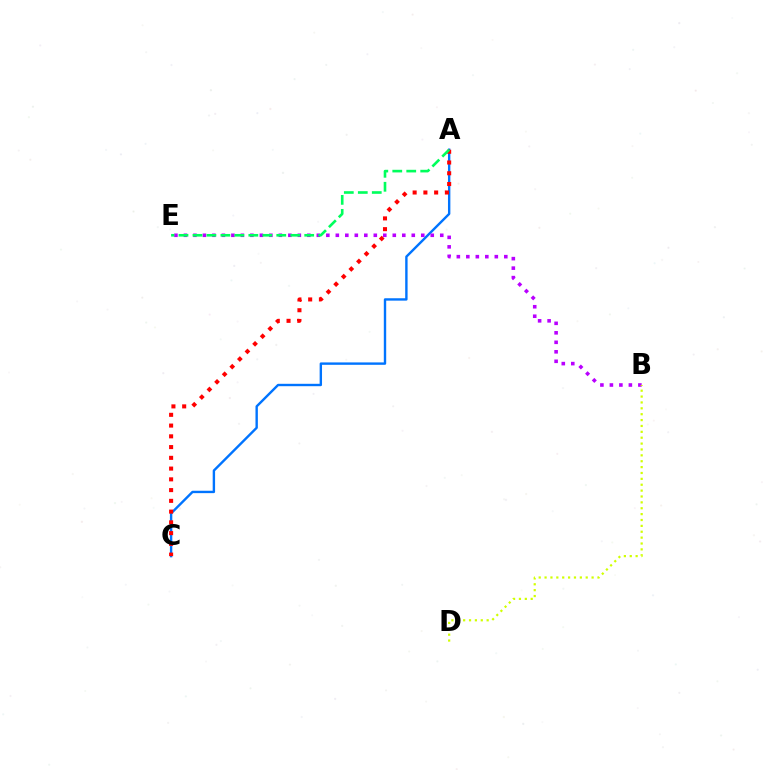{('A', 'C'): [{'color': '#0074ff', 'line_style': 'solid', 'thickness': 1.72}, {'color': '#ff0000', 'line_style': 'dotted', 'thickness': 2.92}], ('B', 'E'): [{'color': '#b900ff', 'line_style': 'dotted', 'thickness': 2.58}], ('B', 'D'): [{'color': '#d1ff00', 'line_style': 'dotted', 'thickness': 1.6}], ('A', 'E'): [{'color': '#00ff5c', 'line_style': 'dashed', 'thickness': 1.9}]}